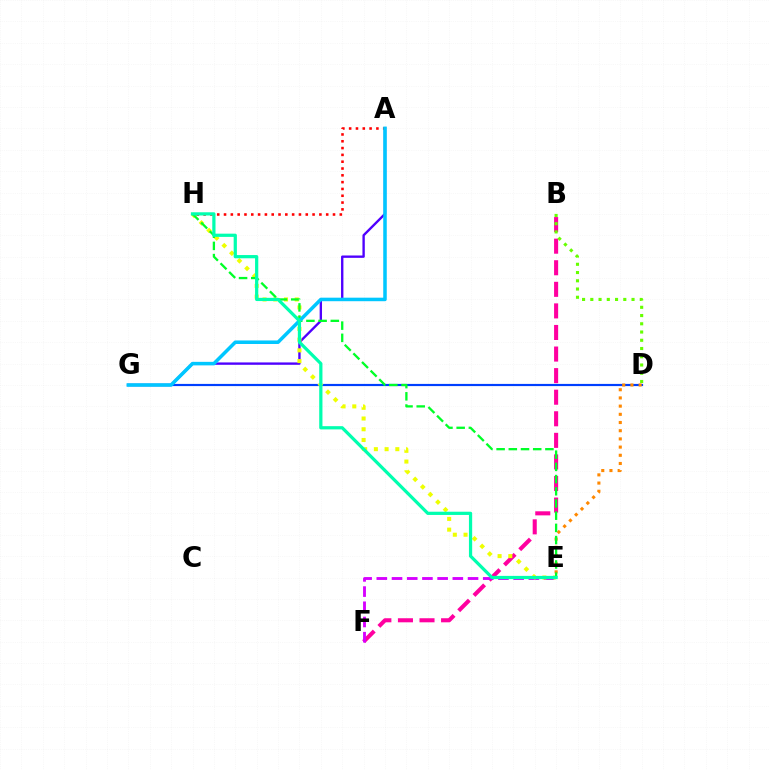{('D', 'G'): [{'color': '#003fff', 'line_style': 'solid', 'thickness': 1.57}], ('B', 'F'): [{'color': '#ff00a0', 'line_style': 'dashed', 'thickness': 2.93}], ('A', 'G'): [{'color': '#4f00ff', 'line_style': 'solid', 'thickness': 1.7}, {'color': '#00c7ff', 'line_style': 'solid', 'thickness': 2.54}], ('E', 'F'): [{'color': '#d600ff', 'line_style': 'dashed', 'thickness': 2.07}], ('B', 'D'): [{'color': '#66ff00', 'line_style': 'dotted', 'thickness': 2.24}], ('E', 'H'): [{'color': '#eeff00', 'line_style': 'dotted', 'thickness': 2.91}, {'color': '#00ff27', 'line_style': 'dashed', 'thickness': 1.66}, {'color': '#00ffaf', 'line_style': 'solid', 'thickness': 2.32}], ('D', 'E'): [{'color': '#ff8800', 'line_style': 'dotted', 'thickness': 2.23}], ('A', 'H'): [{'color': '#ff0000', 'line_style': 'dotted', 'thickness': 1.85}]}